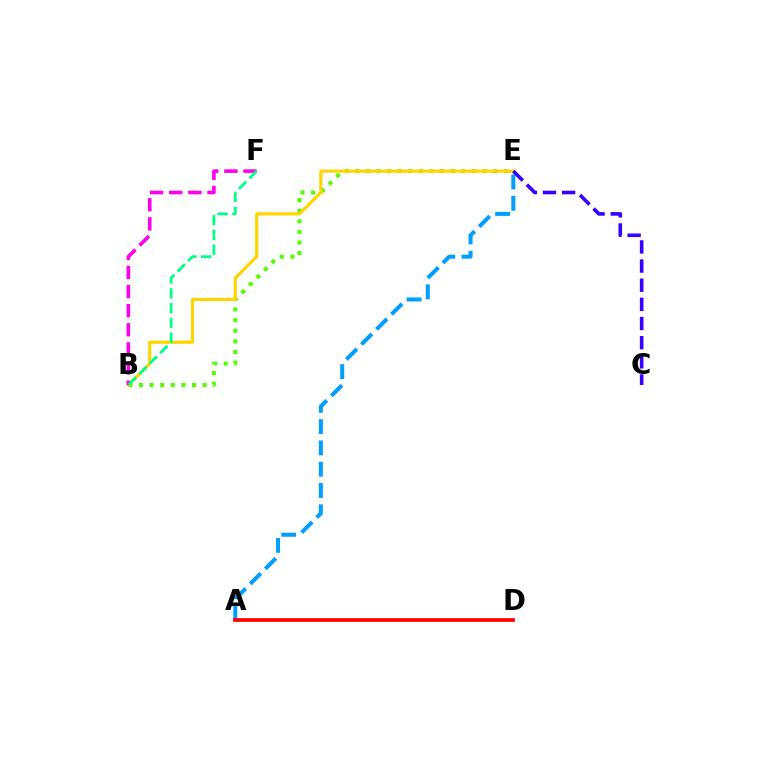{('A', 'E'): [{'color': '#009eff', 'line_style': 'dashed', 'thickness': 2.89}], ('B', 'E'): [{'color': '#4fff00', 'line_style': 'dotted', 'thickness': 2.88}, {'color': '#ffd500', 'line_style': 'solid', 'thickness': 2.28}], ('A', 'D'): [{'color': '#ff0000', 'line_style': 'solid', 'thickness': 2.67}], ('B', 'F'): [{'color': '#ff00ed', 'line_style': 'dashed', 'thickness': 2.6}, {'color': '#00ff86', 'line_style': 'dashed', 'thickness': 2.01}], ('C', 'E'): [{'color': '#3700ff', 'line_style': 'dashed', 'thickness': 2.6}]}